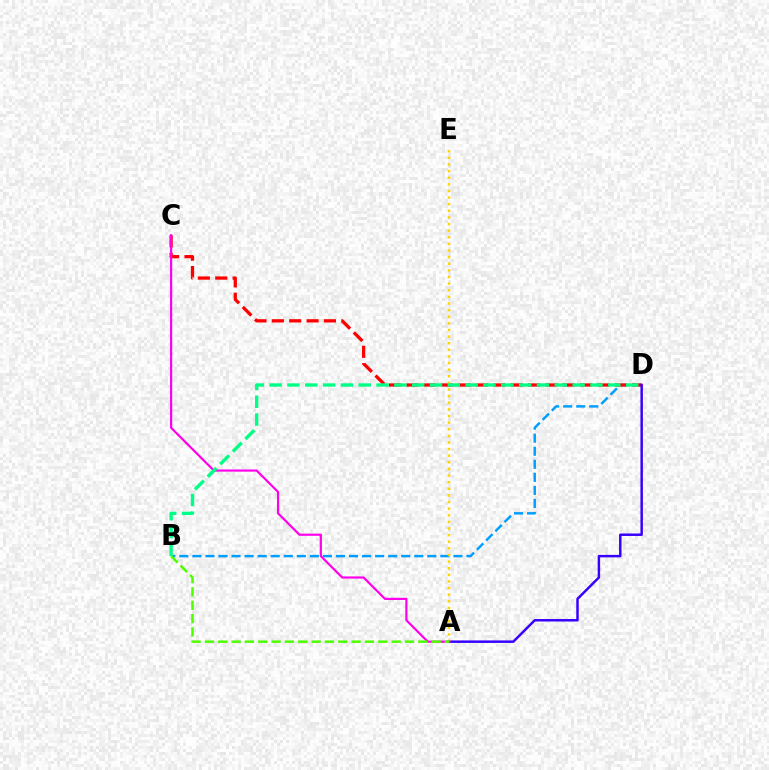{('B', 'D'): [{'color': '#009eff', 'line_style': 'dashed', 'thickness': 1.77}, {'color': '#00ff86', 'line_style': 'dashed', 'thickness': 2.42}], ('C', 'D'): [{'color': '#ff0000', 'line_style': 'dashed', 'thickness': 2.36}], ('A', 'D'): [{'color': '#3700ff', 'line_style': 'solid', 'thickness': 1.78}], ('A', 'E'): [{'color': '#ffd500', 'line_style': 'dotted', 'thickness': 1.8}], ('A', 'C'): [{'color': '#ff00ed', 'line_style': 'solid', 'thickness': 1.58}], ('A', 'B'): [{'color': '#4fff00', 'line_style': 'dashed', 'thickness': 1.81}]}